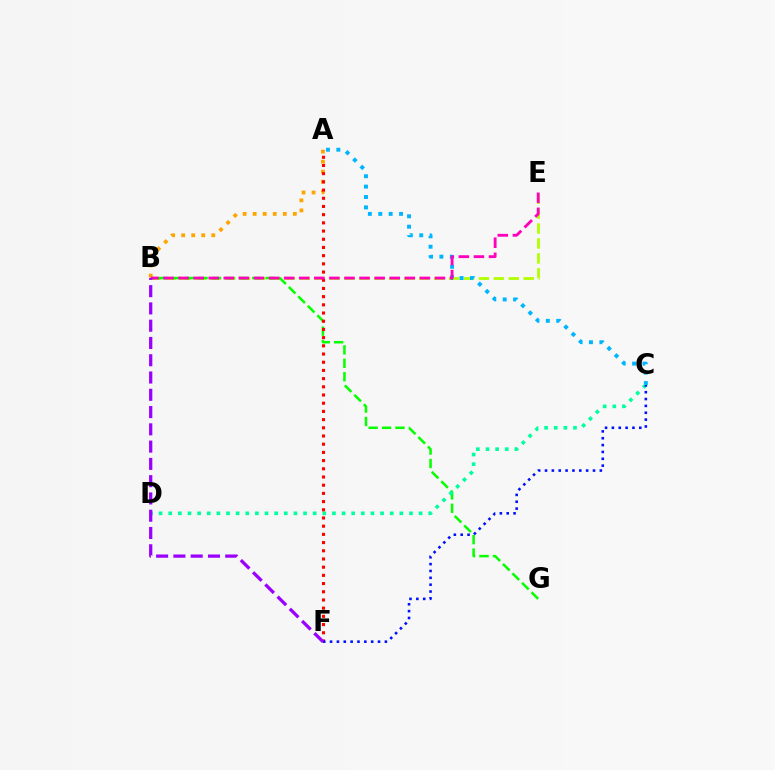{('B', 'E'): [{'color': '#b3ff00', 'line_style': 'dashed', 'thickness': 2.03}, {'color': '#ff00bd', 'line_style': 'dashed', 'thickness': 2.05}], ('B', 'G'): [{'color': '#08ff00', 'line_style': 'dashed', 'thickness': 1.82}], ('A', 'B'): [{'color': '#ffa500', 'line_style': 'dotted', 'thickness': 2.73}], ('A', 'C'): [{'color': '#00b5ff', 'line_style': 'dotted', 'thickness': 2.82}], ('C', 'D'): [{'color': '#00ff9d', 'line_style': 'dotted', 'thickness': 2.62}], ('A', 'F'): [{'color': '#ff0000', 'line_style': 'dotted', 'thickness': 2.23}], ('C', 'F'): [{'color': '#0010ff', 'line_style': 'dotted', 'thickness': 1.86}], ('B', 'F'): [{'color': '#9b00ff', 'line_style': 'dashed', 'thickness': 2.35}]}